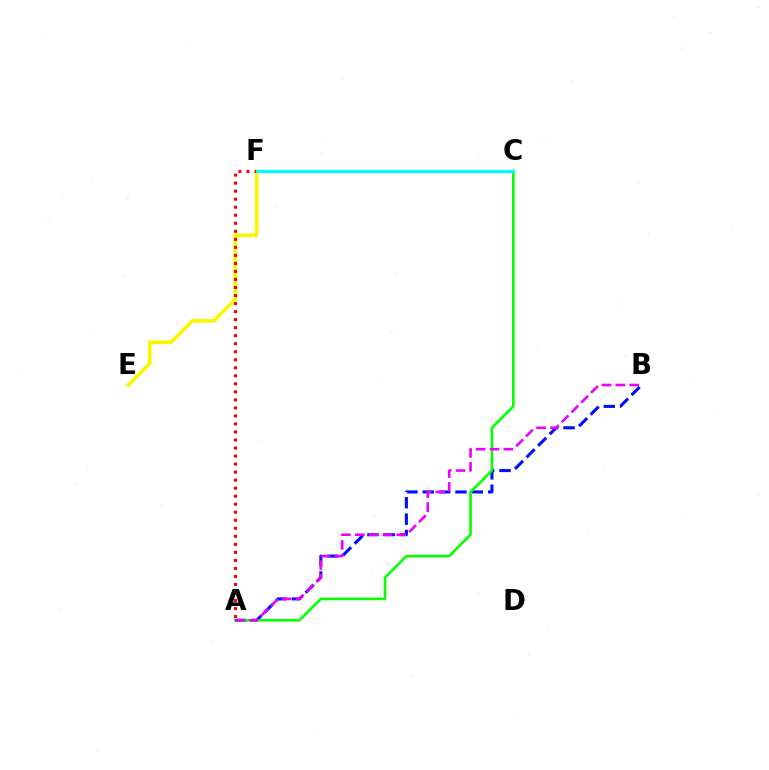{('E', 'F'): [{'color': '#fcf500', 'line_style': 'solid', 'thickness': 2.63}], ('A', 'B'): [{'color': '#0010ff', 'line_style': 'dashed', 'thickness': 2.22}, {'color': '#ee00ff', 'line_style': 'dashed', 'thickness': 1.88}], ('A', 'C'): [{'color': '#08ff00', 'line_style': 'solid', 'thickness': 1.88}], ('A', 'F'): [{'color': '#ff0000', 'line_style': 'dotted', 'thickness': 2.18}], ('C', 'F'): [{'color': '#00fff6', 'line_style': 'solid', 'thickness': 2.3}]}